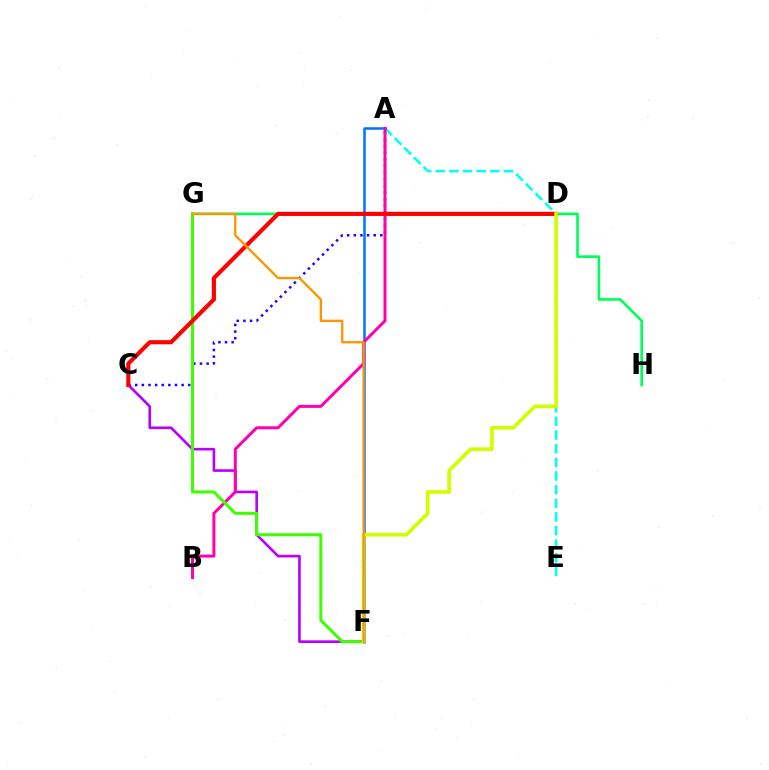{('C', 'F'): [{'color': '#b900ff', 'line_style': 'solid', 'thickness': 1.9}], ('A', 'C'): [{'color': '#2500ff', 'line_style': 'dotted', 'thickness': 1.8}], ('A', 'E'): [{'color': '#00fff6', 'line_style': 'dashed', 'thickness': 1.85}], ('A', 'F'): [{'color': '#0074ff', 'line_style': 'solid', 'thickness': 1.81}], ('G', 'H'): [{'color': '#00ff5c', 'line_style': 'solid', 'thickness': 1.93}], ('A', 'B'): [{'color': '#ff00ac', 'line_style': 'solid', 'thickness': 2.15}], ('F', 'G'): [{'color': '#3dff00', 'line_style': 'solid', 'thickness': 2.17}, {'color': '#ff9400', 'line_style': 'solid', 'thickness': 1.66}], ('C', 'D'): [{'color': '#ff0000', 'line_style': 'solid', 'thickness': 2.98}], ('D', 'F'): [{'color': '#d1ff00', 'line_style': 'solid', 'thickness': 2.63}]}